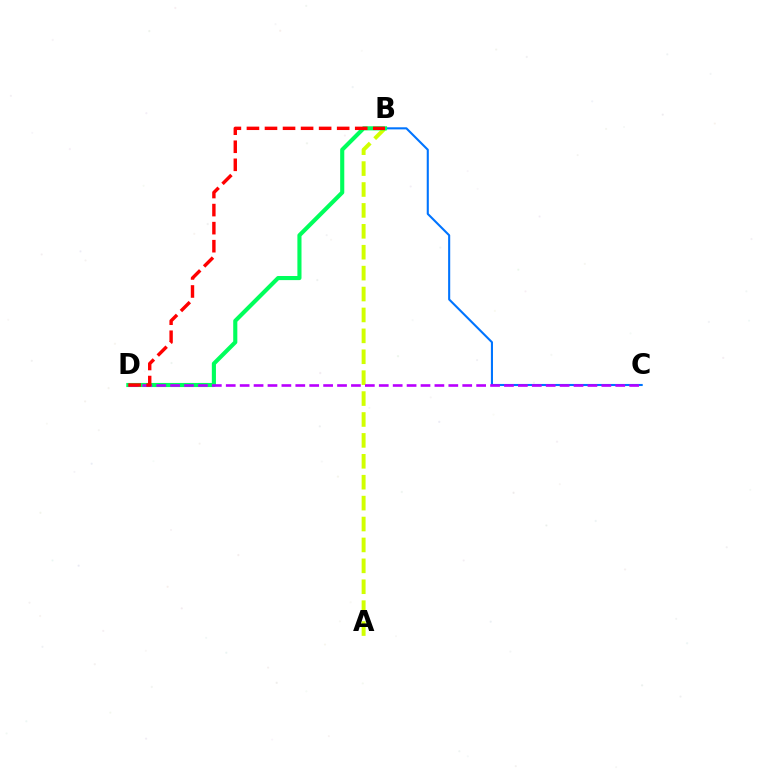{('A', 'B'): [{'color': '#d1ff00', 'line_style': 'dashed', 'thickness': 2.84}], ('B', 'C'): [{'color': '#0074ff', 'line_style': 'solid', 'thickness': 1.51}], ('B', 'D'): [{'color': '#00ff5c', 'line_style': 'solid', 'thickness': 2.96}, {'color': '#ff0000', 'line_style': 'dashed', 'thickness': 2.45}], ('C', 'D'): [{'color': '#b900ff', 'line_style': 'dashed', 'thickness': 1.89}]}